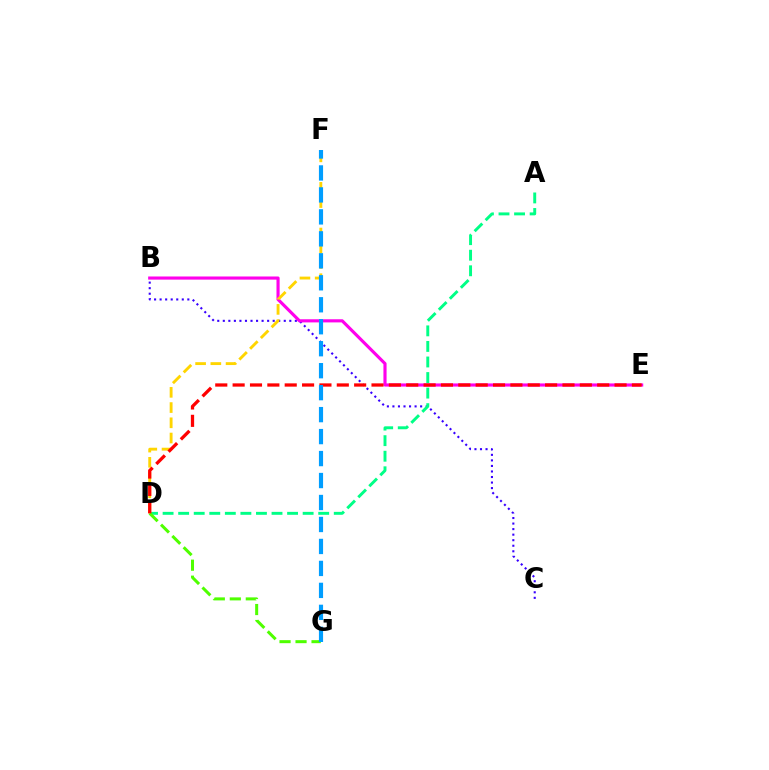{('B', 'C'): [{'color': '#3700ff', 'line_style': 'dotted', 'thickness': 1.51}], ('B', 'E'): [{'color': '#ff00ed', 'line_style': 'solid', 'thickness': 2.26}], ('A', 'D'): [{'color': '#00ff86', 'line_style': 'dashed', 'thickness': 2.11}], ('D', 'F'): [{'color': '#ffd500', 'line_style': 'dashed', 'thickness': 2.07}], ('D', 'G'): [{'color': '#4fff00', 'line_style': 'dashed', 'thickness': 2.17}], ('D', 'E'): [{'color': '#ff0000', 'line_style': 'dashed', 'thickness': 2.36}], ('F', 'G'): [{'color': '#009eff', 'line_style': 'dashed', 'thickness': 2.98}]}